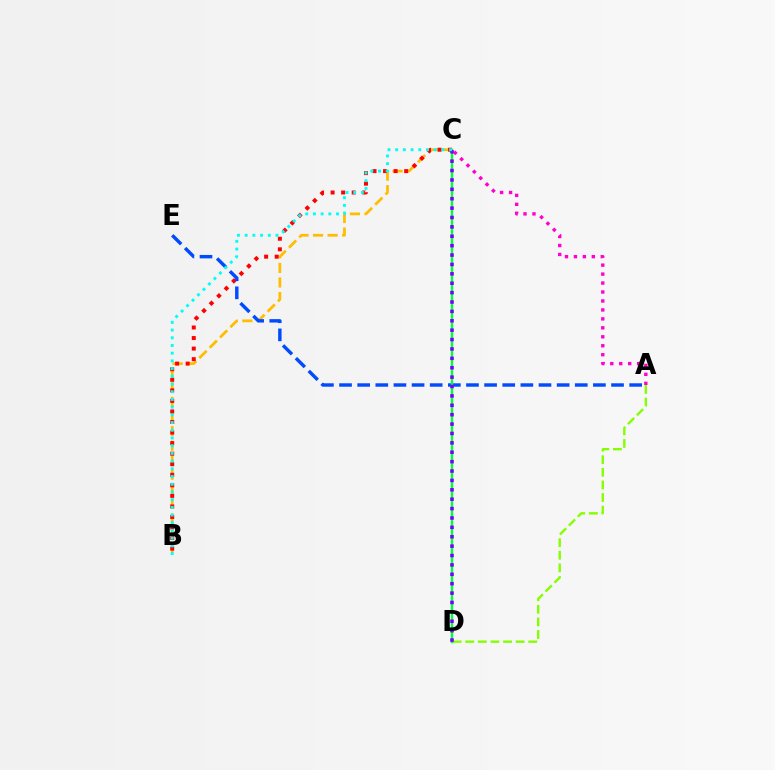{('B', 'C'): [{'color': '#ffbd00', 'line_style': 'dashed', 'thickness': 1.98}, {'color': '#ff0000', 'line_style': 'dotted', 'thickness': 2.87}, {'color': '#00fff6', 'line_style': 'dotted', 'thickness': 2.09}], ('A', 'C'): [{'color': '#ff00cf', 'line_style': 'dotted', 'thickness': 2.43}], ('A', 'D'): [{'color': '#84ff00', 'line_style': 'dashed', 'thickness': 1.71}], ('A', 'E'): [{'color': '#004bff', 'line_style': 'dashed', 'thickness': 2.46}], ('C', 'D'): [{'color': '#00ff39', 'line_style': 'solid', 'thickness': 1.72}, {'color': '#7200ff', 'line_style': 'dotted', 'thickness': 2.55}]}